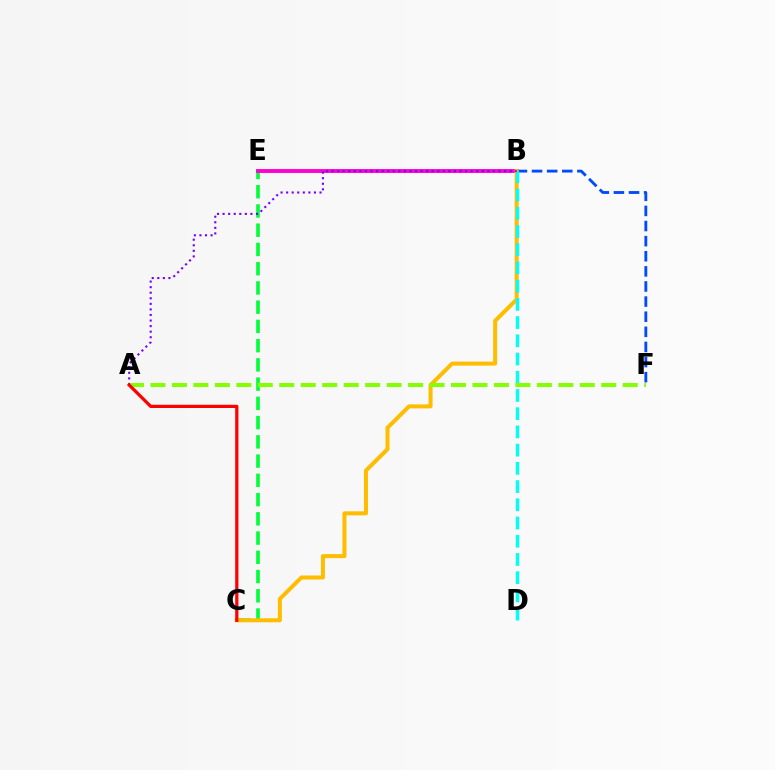{('C', 'E'): [{'color': '#00ff39', 'line_style': 'dashed', 'thickness': 2.61}], ('B', 'E'): [{'color': '#ff00cf', 'line_style': 'solid', 'thickness': 2.79}], ('B', 'F'): [{'color': '#004bff', 'line_style': 'dashed', 'thickness': 2.05}], ('B', 'C'): [{'color': '#ffbd00', 'line_style': 'solid', 'thickness': 2.89}], ('B', 'D'): [{'color': '#00fff6', 'line_style': 'dashed', 'thickness': 2.48}], ('A', 'B'): [{'color': '#7200ff', 'line_style': 'dotted', 'thickness': 1.51}], ('A', 'F'): [{'color': '#84ff00', 'line_style': 'dashed', 'thickness': 2.92}], ('A', 'C'): [{'color': '#ff0000', 'line_style': 'solid', 'thickness': 2.33}]}